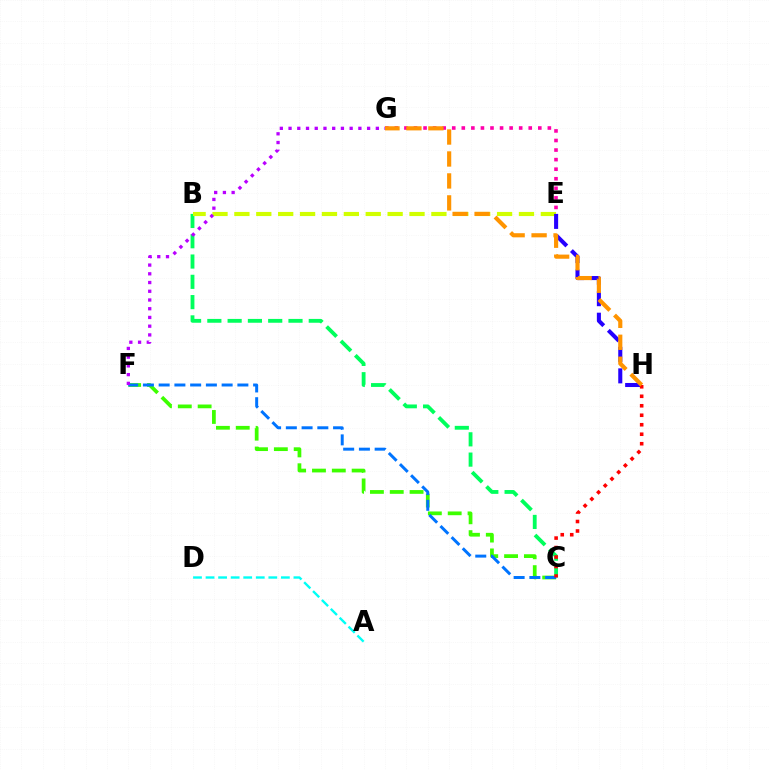{('C', 'F'): [{'color': '#3dff00', 'line_style': 'dashed', 'thickness': 2.69}, {'color': '#0074ff', 'line_style': 'dashed', 'thickness': 2.14}], ('B', 'C'): [{'color': '#00ff5c', 'line_style': 'dashed', 'thickness': 2.76}], ('B', 'E'): [{'color': '#d1ff00', 'line_style': 'dashed', 'thickness': 2.97}], ('E', 'G'): [{'color': '#ff00ac', 'line_style': 'dotted', 'thickness': 2.6}], ('E', 'H'): [{'color': '#2500ff', 'line_style': 'dashed', 'thickness': 2.92}], ('C', 'H'): [{'color': '#ff0000', 'line_style': 'dotted', 'thickness': 2.58}], ('A', 'D'): [{'color': '#00fff6', 'line_style': 'dashed', 'thickness': 1.71}], ('G', 'H'): [{'color': '#ff9400', 'line_style': 'dashed', 'thickness': 2.98}], ('F', 'G'): [{'color': '#b900ff', 'line_style': 'dotted', 'thickness': 2.37}]}